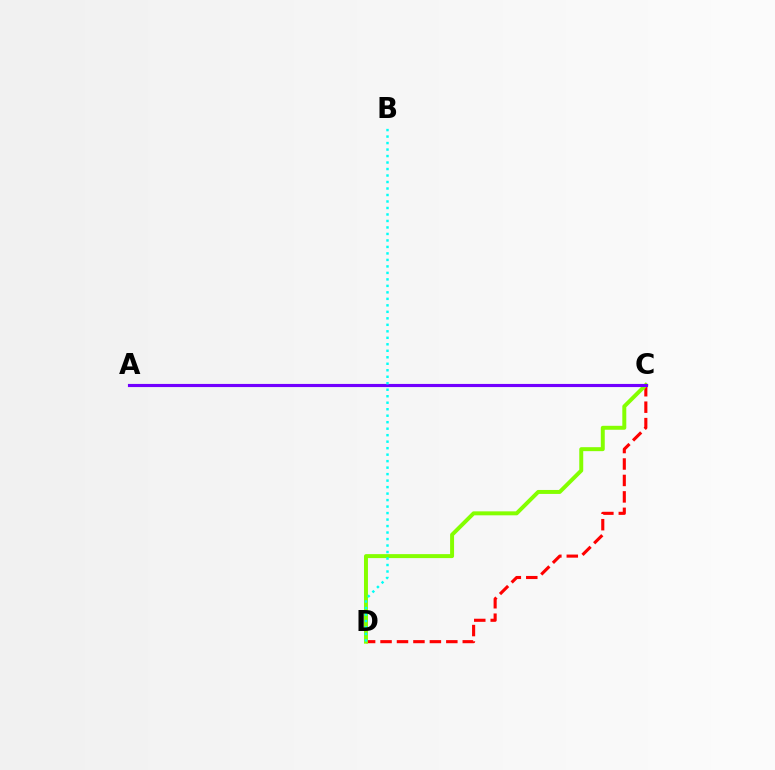{('C', 'D'): [{'color': '#ff0000', 'line_style': 'dashed', 'thickness': 2.23}, {'color': '#84ff00', 'line_style': 'solid', 'thickness': 2.85}], ('A', 'C'): [{'color': '#7200ff', 'line_style': 'solid', 'thickness': 2.26}], ('B', 'D'): [{'color': '#00fff6', 'line_style': 'dotted', 'thickness': 1.76}]}